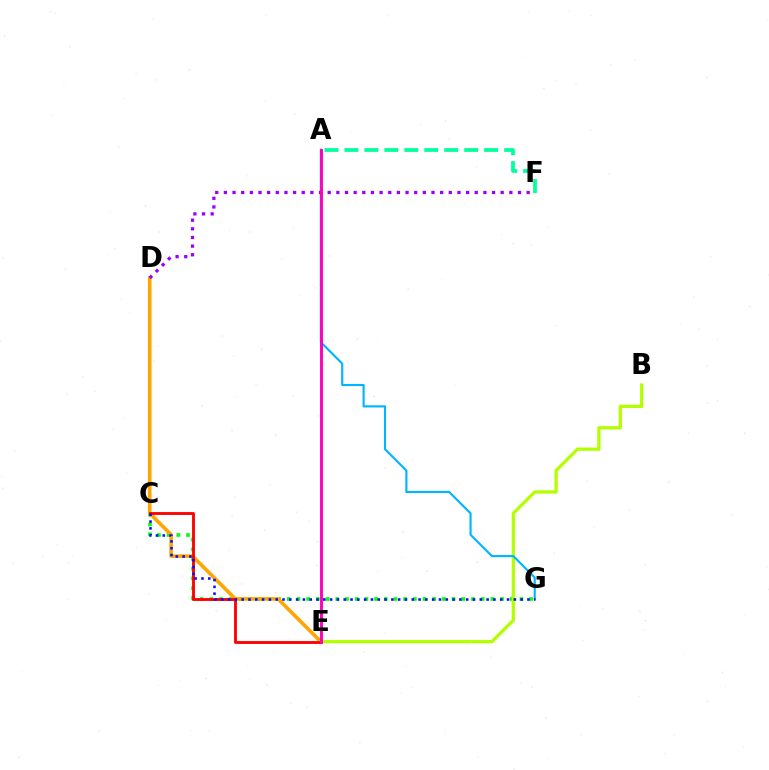{('C', 'G'): [{'color': '#08ff00', 'line_style': 'dotted', 'thickness': 2.63}, {'color': '#0010ff', 'line_style': 'dotted', 'thickness': 1.85}], ('D', 'E'): [{'color': '#ffa500', 'line_style': 'solid', 'thickness': 2.6}], ('B', 'E'): [{'color': '#b3ff00', 'line_style': 'solid', 'thickness': 2.34}], ('A', 'G'): [{'color': '#00b5ff', 'line_style': 'solid', 'thickness': 1.54}], ('C', 'E'): [{'color': '#ff0000', 'line_style': 'solid', 'thickness': 2.06}], ('D', 'F'): [{'color': '#9b00ff', 'line_style': 'dotted', 'thickness': 2.35}], ('A', 'F'): [{'color': '#00ff9d', 'line_style': 'dashed', 'thickness': 2.71}], ('A', 'E'): [{'color': '#ff00bd', 'line_style': 'solid', 'thickness': 2.11}]}